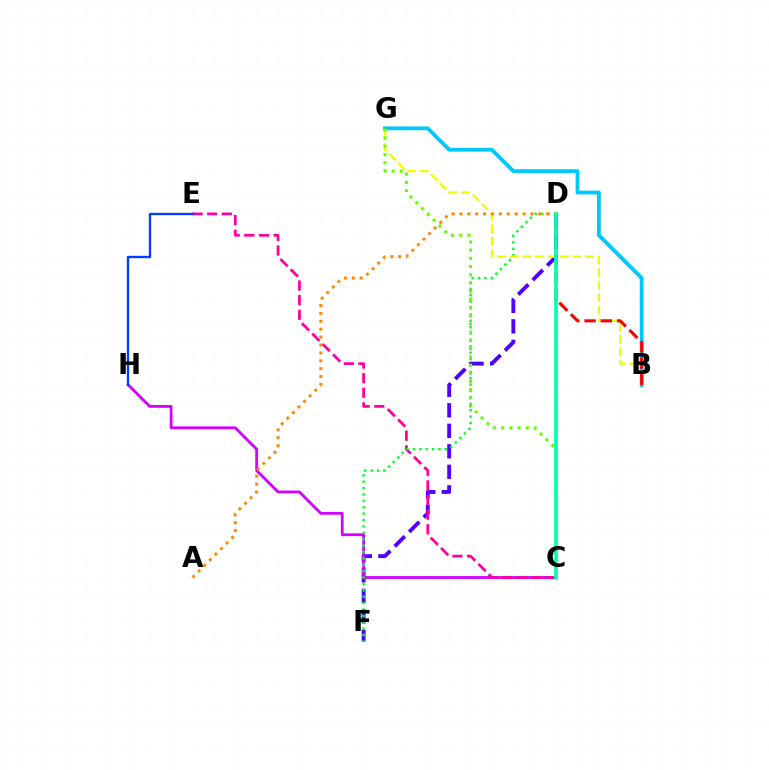{('D', 'F'): [{'color': '#4f00ff', 'line_style': 'dashed', 'thickness': 2.79}, {'color': '#00ff27', 'line_style': 'dotted', 'thickness': 1.74}], ('C', 'H'): [{'color': '#d600ff', 'line_style': 'solid', 'thickness': 2.02}], ('C', 'E'): [{'color': '#ff00a0', 'line_style': 'dashed', 'thickness': 1.99}], ('B', 'G'): [{'color': '#eeff00', 'line_style': 'dashed', 'thickness': 1.71}, {'color': '#00c7ff', 'line_style': 'solid', 'thickness': 2.74}], ('A', 'D'): [{'color': '#ff8800', 'line_style': 'dotted', 'thickness': 2.14}], ('B', 'D'): [{'color': '#ff0000', 'line_style': 'dashed', 'thickness': 2.21}], ('C', 'G'): [{'color': '#66ff00', 'line_style': 'dotted', 'thickness': 2.23}], ('E', 'H'): [{'color': '#003fff', 'line_style': 'solid', 'thickness': 1.69}], ('C', 'D'): [{'color': '#00ffaf', 'line_style': 'solid', 'thickness': 2.62}]}